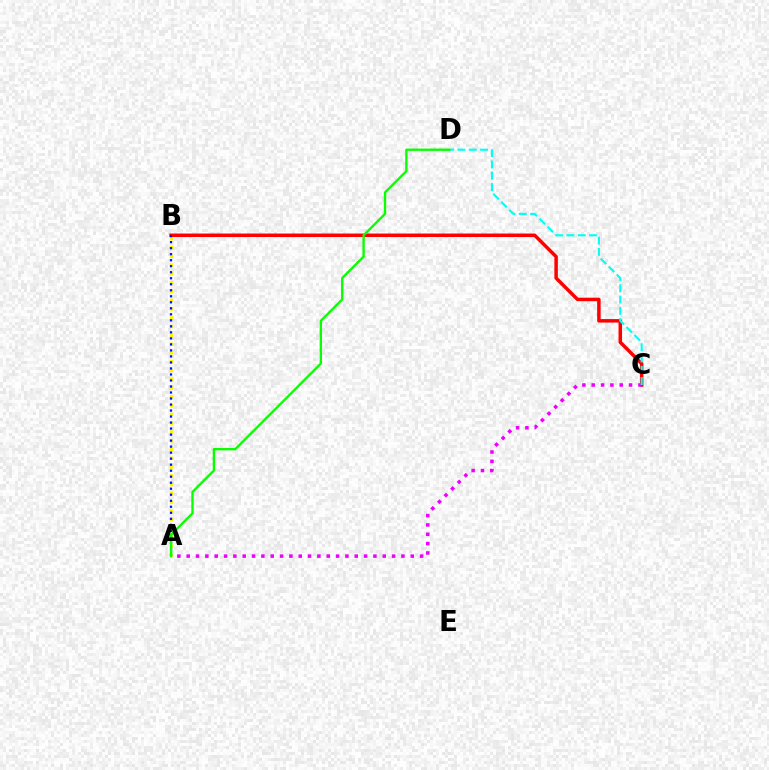{('B', 'C'): [{'color': '#ff0000', 'line_style': 'solid', 'thickness': 2.51}], ('A', 'C'): [{'color': '#ee00ff', 'line_style': 'dotted', 'thickness': 2.54}], ('A', 'B'): [{'color': '#fcf500', 'line_style': 'dotted', 'thickness': 2.39}, {'color': '#0010ff', 'line_style': 'dotted', 'thickness': 1.63}], ('C', 'D'): [{'color': '#00fff6', 'line_style': 'dashed', 'thickness': 1.53}], ('A', 'D'): [{'color': '#08ff00', 'line_style': 'solid', 'thickness': 1.69}]}